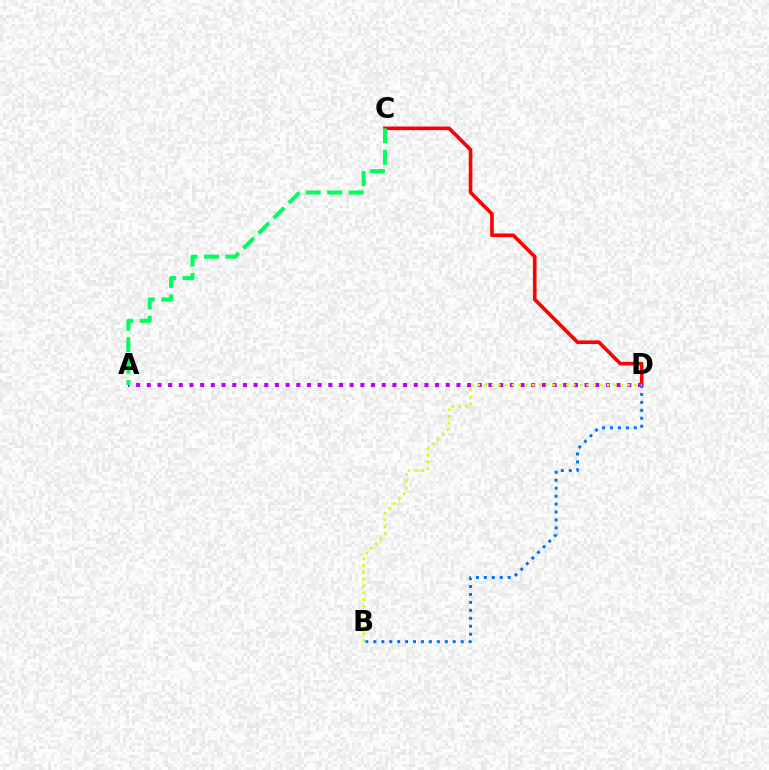{('C', 'D'): [{'color': '#ff0000', 'line_style': 'solid', 'thickness': 2.61}], ('A', 'D'): [{'color': '#b900ff', 'line_style': 'dotted', 'thickness': 2.9}], ('B', 'D'): [{'color': '#0074ff', 'line_style': 'dotted', 'thickness': 2.16}, {'color': '#d1ff00', 'line_style': 'dotted', 'thickness': 1.85}], ('A', 'C'): [{'color': '#00ff5c', 'line_style': 'dashed', 'thickness': 2.91}]}